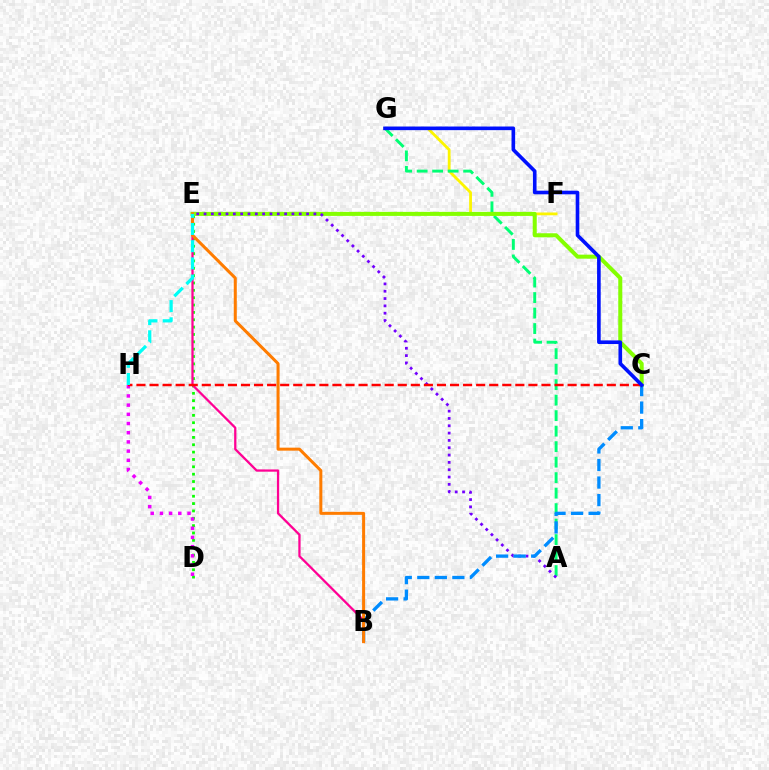{('F', 'G'): [{'color': '#fcf500', 'line_style': 'solid', 'thickness': 2.02}], ('D', 'E'): [{'color': '#08ff00', 'line_style': 'dotted', 'thickness': 2.0}], ('A', 'G'): [{'color': '#00ff74', 'line_style': 'dashed', 'thickness': 2.11}], ('D', 'H'): [{'color': '#ee00ff', 'line_style': 'dotted', 'thickness': 2.5}], ('B', 'E'): [{'color': '#ff0094', 'line_style': 'solid', 'thickness': 1.63}, {'color': '#ff7c00', 'line_style': 'solid', 'thickness': 2.18}], ('C', 'E'): [{'color': '#84ff00', 'line_style': 'solid', 'thickness': 2.9}], ('A', 'E'): [{'color': '#7200ff', 'line_style': 'dotted', 'thickness': 1.99}], ('B', 'C'): [{'color': '#008cff', 'line_style': 'dashed', 'thickness': 2.38}], ('C', 'H'): [{'color': '#ff0000', 'line_style': 'dashed', 'thickness': 1.77}], ('C', 'G'): [{'color': '#0010ff', 'line_style': 'solid', 'thickness': 2.61}], ('E', 'H'): [{'color': '#00fff6', 'line_style': 'dashed', 'thickness': 2.34}]}